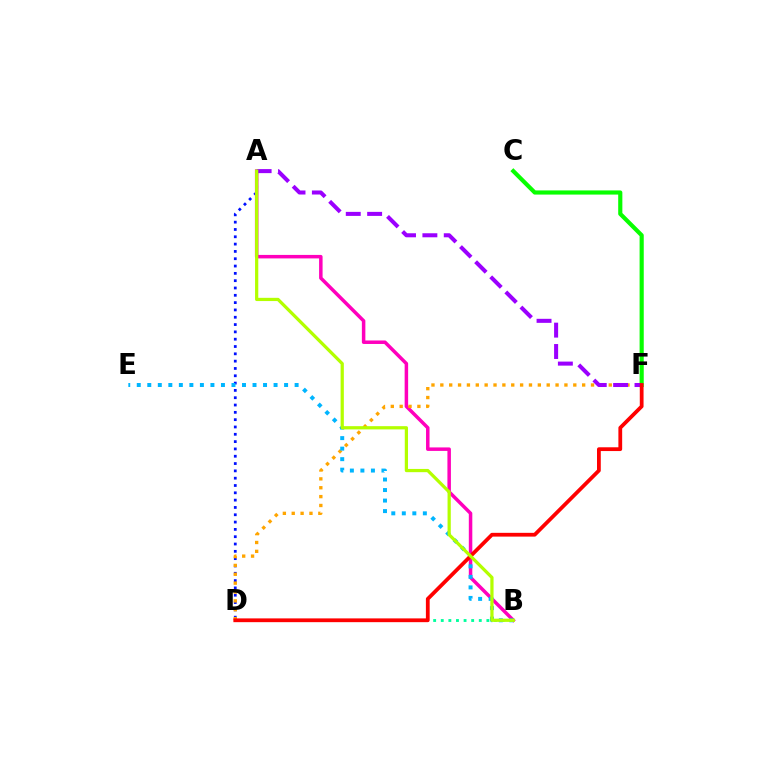{('A', 'D'): [{'color': '#0010ff', 'line_style': 'dotted', 'thickness': 1.99}], ('A', 'B'): [{'color': '#ff00bd', 'line_style': 'solid', 'thickness': 2.52}, {'color': '#b3ff00', 'line_style': 'solid', 'thickness': 2.33}], ('C', 'F'): [{'color': '#08ff00', 'line_style': 'solid', 'thickness': 2.99}], ('D', 'F'): [{'color': '#ffa500', 'line_style': 'dotted', 'thickness': 2.41}, {'color': '#ff0000', 'line_style': 'solid', 'thickness': 2.72}], ('B', 'E'): [{'color': '#00b5ff', 'line_style': 'dotted', 'thickness': 2.86}], ('B', 'D'): [{'color': '#00ff9d', 'line_style': 'dotted', 'thickness': 2.07}], ('A', 'F'): [{'color': '#9b00ff', 'line_style': 'dashed', 'thickness': 2.9}]}